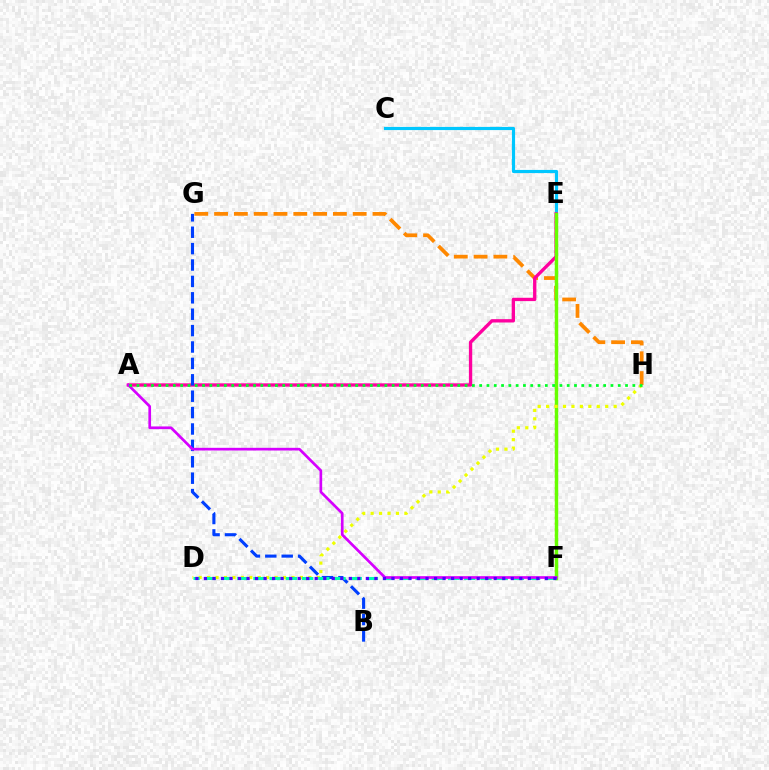{('G', 'H'): [{'color': '#ff8800', 'line_style': 'dashed', 'thickness': 2.69}], ('C', 'E'): [{'color': '#00c7ff', 'line_style': 'solid', 'thickness': 2.27}], ('A', 'E'): [{'color': '#ff00a0', 'line_style': 'solid', 'thickness': 2.4}], ('B', 'G'): [{'color': '#003fff', 'line_style': 'dashed', 'thickness': 2.23}], ('E', 'F'): [{'color': '#ff0000', 'line_style': 'dotted', 'thickness': 1.61}, {'color': '#66ff00', 'line_style': 'solid', 'thickness': 2.47}], ('D', 'H'): [{'color': '#eeff00', 'line_style': 'dotted', 'thickness': 2.29}], ('D', 'F'): [{'color': '#00ffaf', 'line_style': 'dashed', 'thickness': 2.2}, {'color': '#4f00ff', 'line_style': 'dotted', 'thickness': 2.32}], ('A', 'F'): [{'color': '#d600ff', 'line_style': 'solid', 'thickness': 1.94}], ('A', 'H'): [{'color': '#00ff27', 'line_style': 'dotted', 'thickness': 1.98}]}